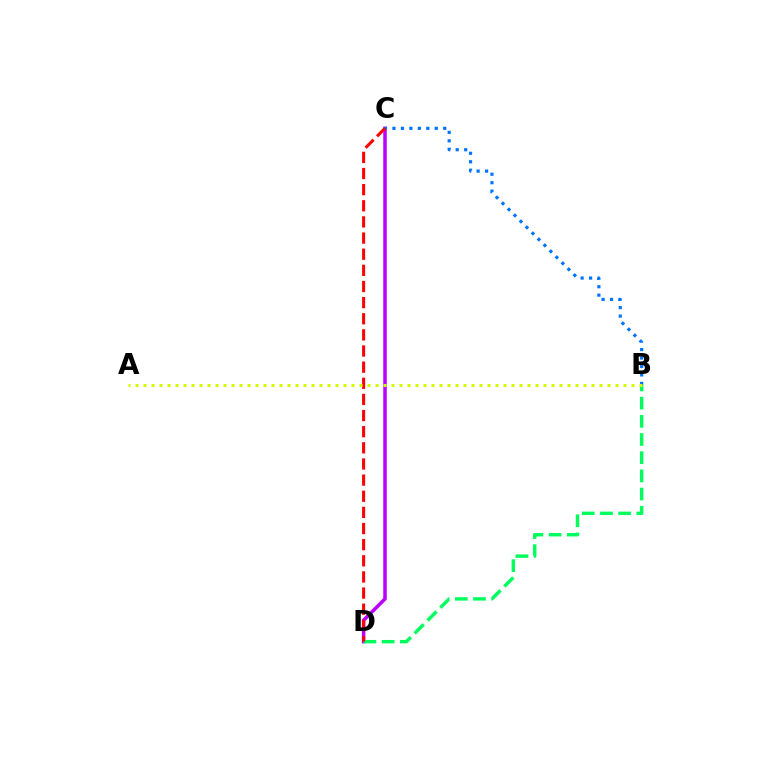{('C', 'D'): [{'color': '#b900ff', 'line_style': 'solid', 'thickness': 2.53}, {'color': '#ff0000', 'line_style': 'dashed', 'thickness': 2.19}], ('B', 'D'): [{'color': '#00ff5c', 'line_style': 'dashed', 'thickness': 2.47}], ('B', 'C'): [{'color': '#0074ff', 'line_style': 'dotted', 'thickness': 2.3}], ('A', 'B'): [{'color': '#d1ff00', 'line_style': 'dotted', 'thickness': 2.17}]}